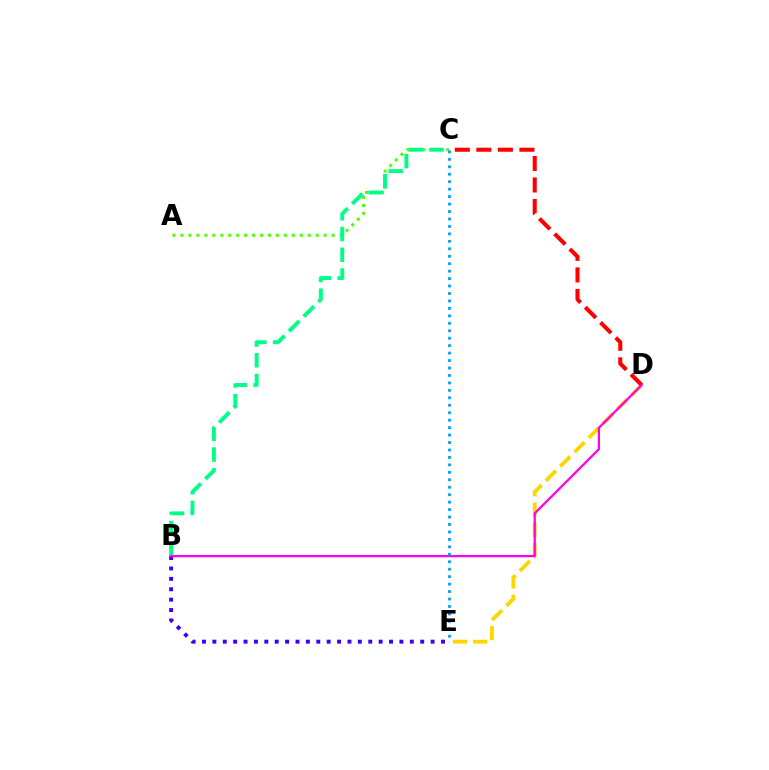{('D', 'E'): [{'color': '#ffd500', 'line_style': 'dashed', 'thickness': 2.75}], ('C', 'D'): [{'color': '#ff0000', 'line_style': 'dashed', 'thickness': 2.92}], ('A', 'C'): [{'color': '#4fff00', 'line_style': 'dotted', 'thickness': 2.16}], ('B', 'C'): [{'color': '#00ff86', 'line_style': 'dashed', 'thickness': 2.82}], ('B', 'E'): [{'color': '#3700ff', 'line_style': 'dotted', 'thickness': 2.82}], ('B', 'D'): [{'color': '#ff00ed', 'line_style': 'solid', 'thickness': 1.62}], ('C', 'E'): [{'color': '#009eff', 'line_style': 'dotted', 'thickness': 2.02}]}